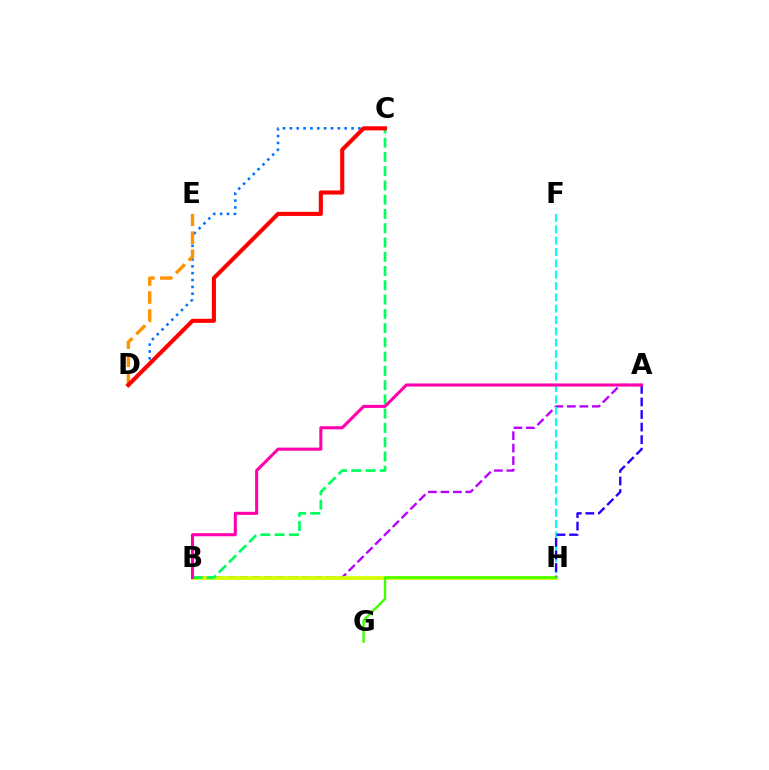{('C', 'D'): [{'color': '#0074ff', 'line_style': 'dotted', 'thickness': 1.86}, {'color': '#ff0000', 'line_style': 'solid', 'thickness': 2.94}], ('A', 'B'): [{'color': '#b900ff', 'line_style': 'dashed', 'thickness': 1.69}, {'color': '#ff00ac', 'line_style': 'solid', 'thickness': 2.21}], ('B', 'H'): [{'color': '#d1ff00', 'line_style': 'solid', 'thickness': 2.68}], ('F', 'H'): [{'color': '#00fff6', 'line_style': 'dashed', 'thickness': 1.54}], ('A', 'H'): [{'color': '#2500ff', 'line_style': 'dashed', 'thickness': 1.71}], ('D', 'E'): [{'color': '#ff9400', 'line_style': 'dashed', 'thickness': 2.45}], ('B', 'C'): [{'color': '#00ff5c', 'line_style': 'dashed', 'thickness': 1.94}], ('G', 'H'): [{'color': '#3dff00', 'line_style': 'solid', 'thickness': 1.72}]}